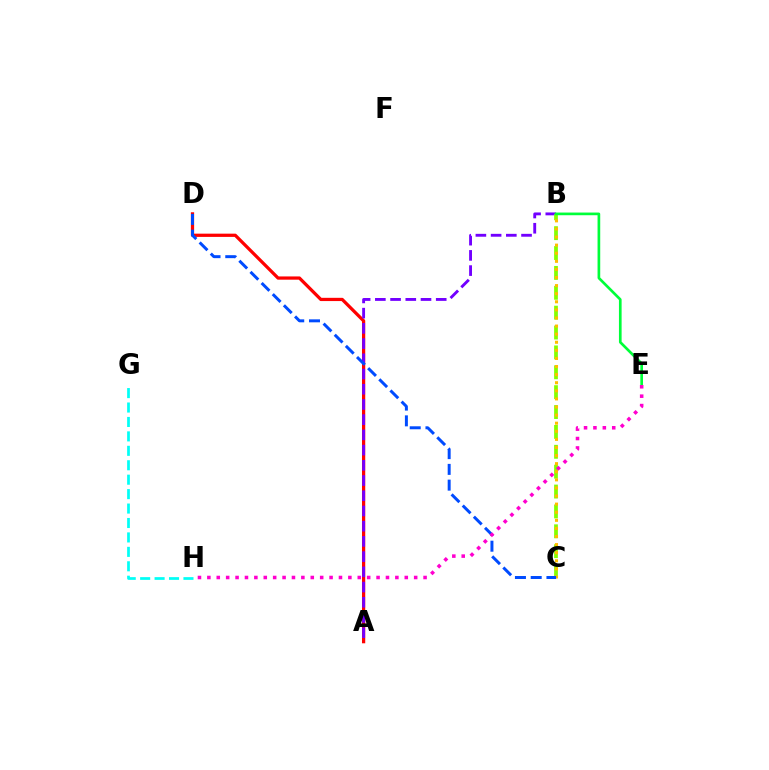{('A', 'D'): [{'color': '#ff0000', 'line_style': 'solid', 'thickness': 2.34}], ('G', 'H'): [{'color': '#00fff6', 'line_style': 'dashed', 'thickness': 1.96}], ('A', 'B'): [{'color': '#7200ff', 'line_style': 'dashed', 'thickness': 2.07}], ('B', 'C'): [{'color': '#84ff00', 'line_style': 'dashed', 'thickness': 2.7}, {'color': '#ffbd00', 'line_style': 'dotted', 'thickness': 2.2}], ('B', 'E'): [{'color': '#00ff39', 'line_style': 'solid', 'thickness': 1.92}], ('C', 'D'): [{'color': '#004bff', 'line_style': 'dashed', 'thickness': 2.14}], ('E', 'H'): [{'color': '#ff00cf', 'line_style': 'dotted', 'thickness': 2.55}]}